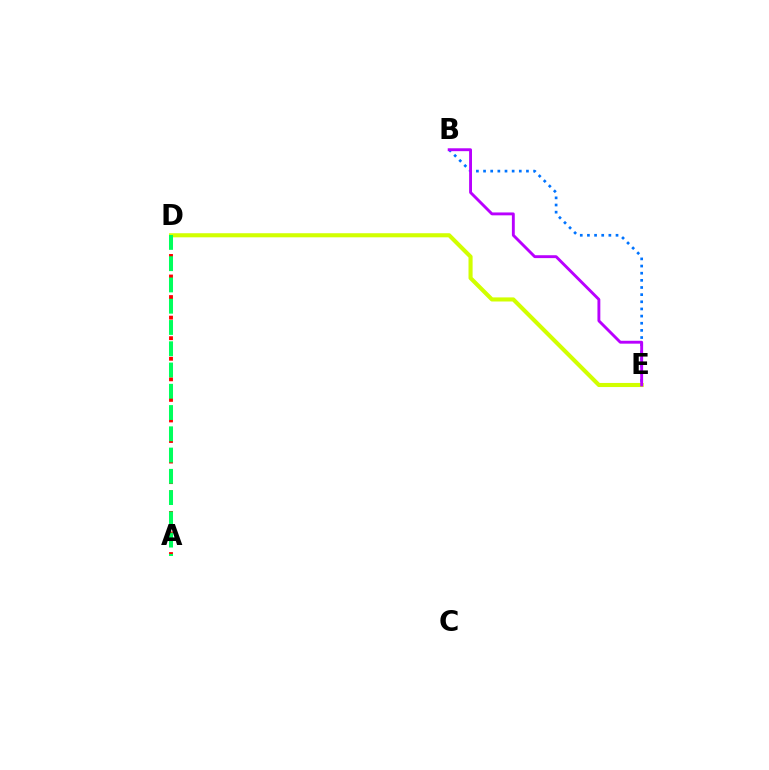{('B', 'E'): [{'color': '#0074ff', 'line_style': 'dotted', 'thickness': 1.94}, {'color': '#b900ff', 'line_style': 'solid', 'thickness': 2.08}], ('D', 'E'): [{'color': '#d1ff00', 'line_style': 'solid', 'thickness': 2.95}], ('A', 'D'): [{'color': '#ff0000', 'line_style': 'dotted', 'thickness': 2.79}, {'color': '#00ff5c', 'line_style': 'dashed', 'thickness': 2.89}]}